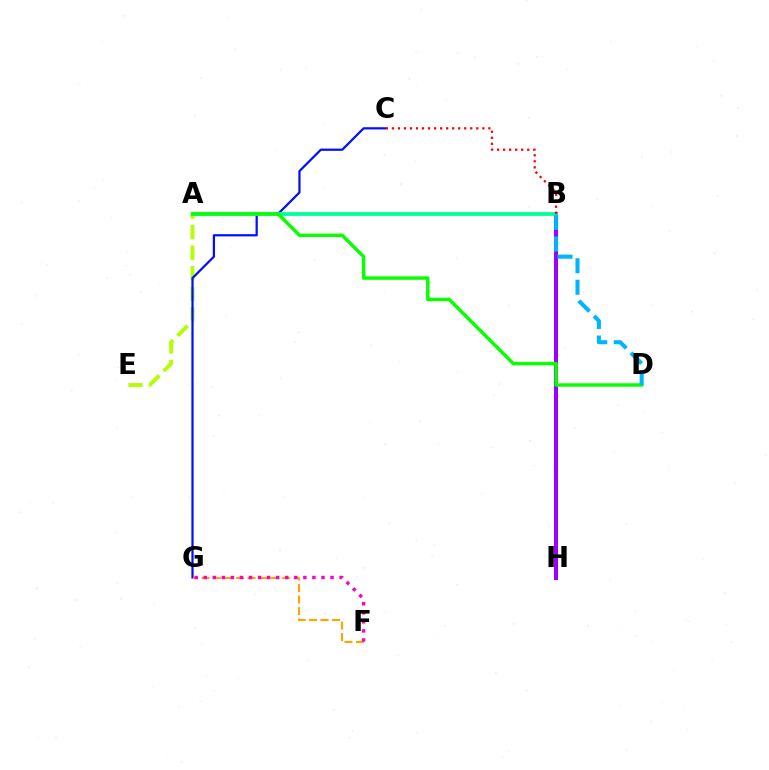{('B', 'H'): [{'color': '#9b00ff', 'line_style': 'solid', 'thickness': 2.88}], ('A', 'E'): [{'color': '#b3ff00', 'line_style': 'dashed', 'thickness': 2.79}], ('C', 'G'): [{'color': '#0010ff', 'line_style': 'solid', 'thickness': 1.6}], ('A', 'B'): [{'color': '#00ff9d', 'line_style': 'solid', 'thickness': 2.72}], ('A', 'D'): [{'color': '#08ff00', 'line_style': 'solid', 'thickness': 2.47}], ('B', 'D'): [{'color': '#00b5ff', 'line_style': 'dashed', 'thickness': 2.93}], ('F', 'G'): [{'color': '#ffa500', 'line_style': 'dashed', 'thickness': 1.56}, {'color': '#ff00bd', 'line_style': 'dotted', 'thickness': 2.46}], ('B', 'C'): [{'color': '#ff0000', 'line_style': 'dotted', 'thickness': 1.64}]}